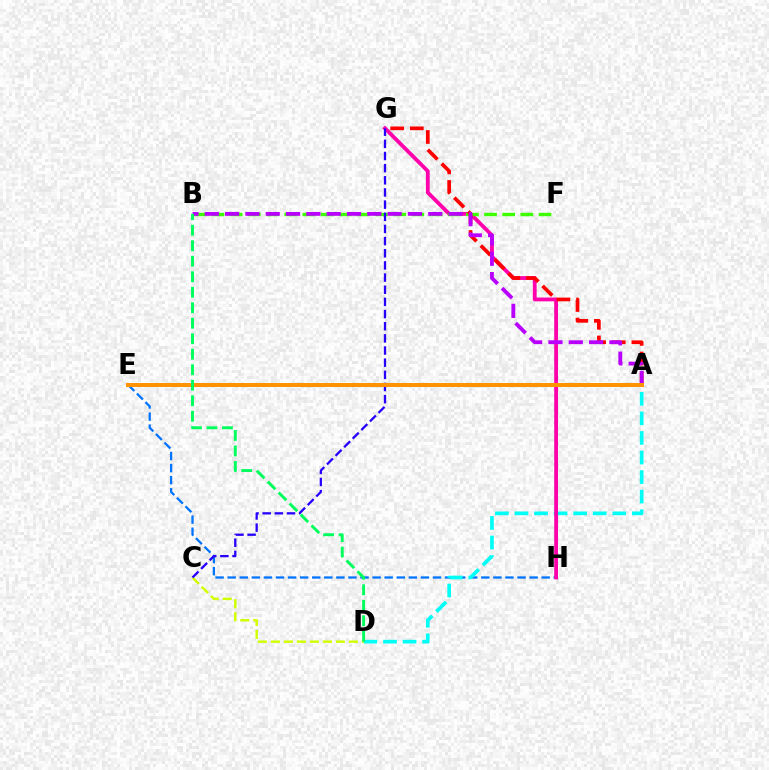{('E', 'H'): [{'color': '#0074ff', 'line_style': 'dashed', 'thickness': 1.64}], ('A', 'D'): [{'color': '#00fff6', 'line_style': 'dashed', 'thickness': 2.66}], ('G', 'H'): [{'color': '#ff00ac', 'line_style': 'solid', 'thickness': 2.75}], ('B', 'F'): [{'color': '#3dff00', 'line_style': 'dashed', 'thickness': 2.47}], ('A', 'G'): [{'color': '#ff0000', 'line_style': 'dashed', 'thickness': 2.67}], ('A', 'B'): [{'color': '#b900ff', 'line_style': 'dashed', 'thickness': 2.76}], ('C', 'D'): [{'color': '#d1ff00', 'line_style': 'dashed', 'thickness': 1.77}], ('C', 'G'): [{'color': '#2500ff', 'line_style': 'dashed', 'thickness': 1.65}], ('A', 'E'): [{'color': '#ff9400', 'line_style': 'solid', 'thickness': 2.88}], ('B', 'D'): [{'color': '#00ff5c', 'line_style': 'dashed', 'thickness': 2.11}]}